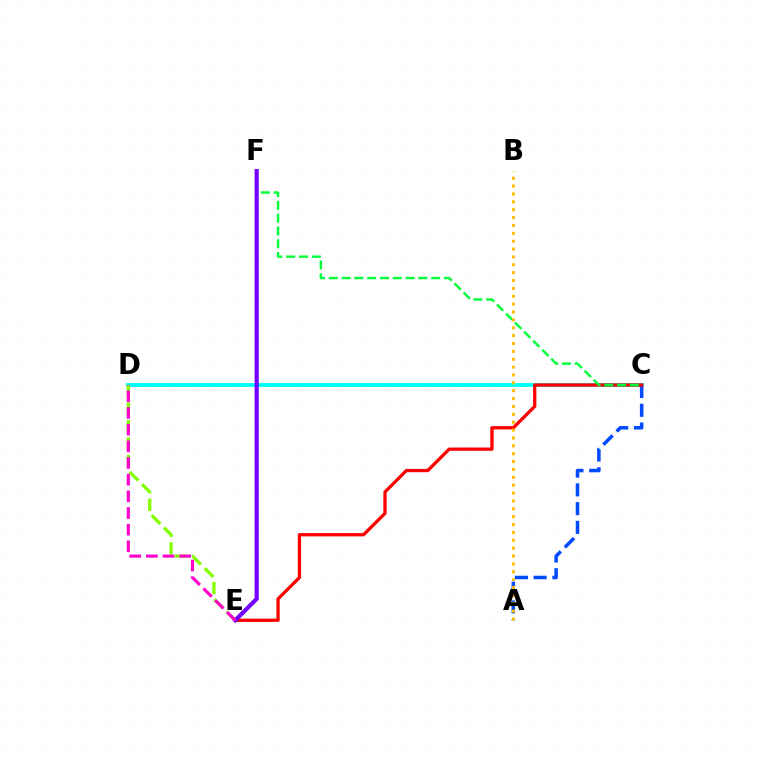{('C', 'D'): [{'color': '#00fff6', 'line_style': 'solid', 'thickness': 2.76}], ('A', 'C'): [{'color': '#004bff', 'line_style': 'dashed', 'thickness': 2.55}], ('D', 'E'): [{'color': '#84ff00', 'line_style': 'dashed', 'thickness': 2.38}, {'color': '#ff00cf', 'line_style': 'dashed', 'thickness': 2.26}], ('C', 'E'): [{'color': '#ff0000', 'line_style': 'solid', 'thickness': 2.36}], ('C', 'F'): [{'color': '#00ff39', 'line_style': 'dashed', 'thickness': 1.74}], ('A', 'B'): [{'color': '#ffbd00', 'line_style': 'dotted', 'thickness': 2.14}], ('E', 'F'): [{'color': '#7200ff', 'line_style': 'solid', 'thickness': 2.98}]}